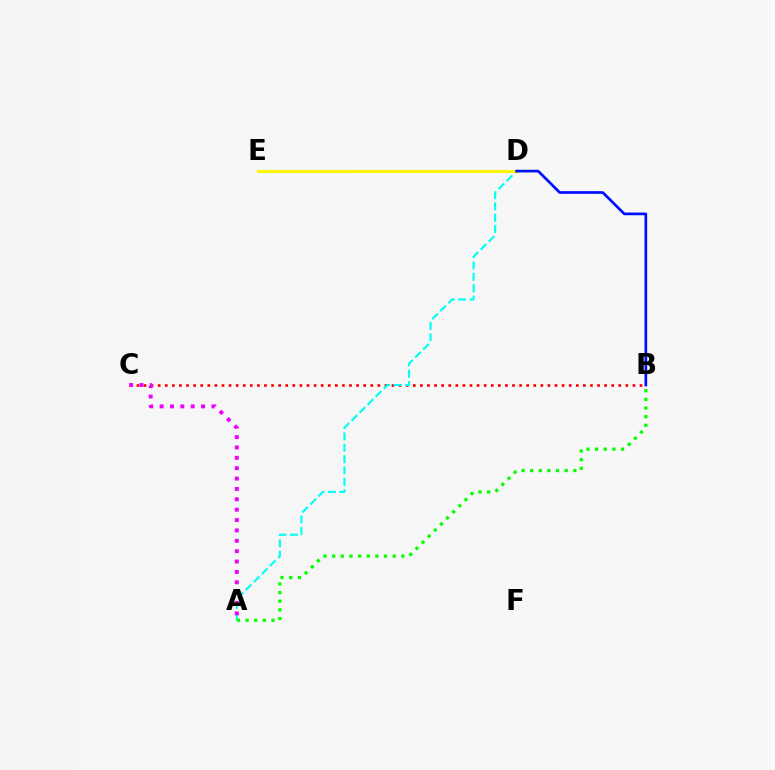{('B', 'C'): [{'color': '#ff0000', 'line_style': 'dotted', 'thickness': 1.93}], ('A', 'D'): [{'color': '#00fff6', 'line_style': 'dashed', 'thickness': 1.54}], ('D', 'E'): [{'color': '#fcf500', 'line_style': 'solid', 'thickness': 2.08}], ('A', 'B'): [{'color': '#08ff00', 'line_style': 'dotted', 'thickness': 2.35}], ('B', 'D'): [{'color': '#0010ff', 'line_style': 'solid', 'thickness': 1.95}], ('A', 'C'): [{'color': '#ee00ff', 'line_style': 'dotted', 'thickness': 2.82}]}